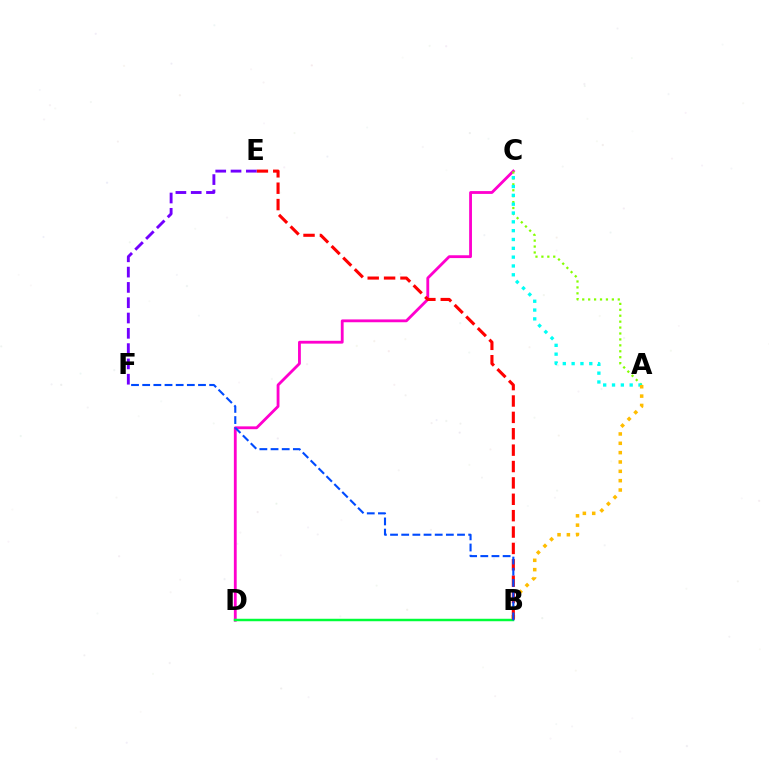{('C', 'D'): [{'color': '#ff00cf', 'line_style': 'solid', 'thickness': 2.03}], ('B', 'D'): [{'color': '#00ff39', 'line_style': 'solid', 'thickness': 1.78}], ('A', 'C'): [{'color': '#84ff00', 'line_style': 'dotted', 'thickness': 1.61}, {'color': '#00fff6', 'line_style': 'dotted', 'thickness': 2.4}], ('A', 'B'): [{'color': '#ffbd00', 'line_style': 'dotted', 'thickness': 2.54}], ('B', 'E'): [{'color': '#ff0000', 'line_style': 'dashed', 'thickness': 2.23}], ('B', 'F'): [{'color': '#004bff', 'line_style': 'dashed', 'thickness': 1.52}], ('E', 'F'): [{'color': '#7200ff', 'line_style': 'dashed', 'thickness': 2.08}]}